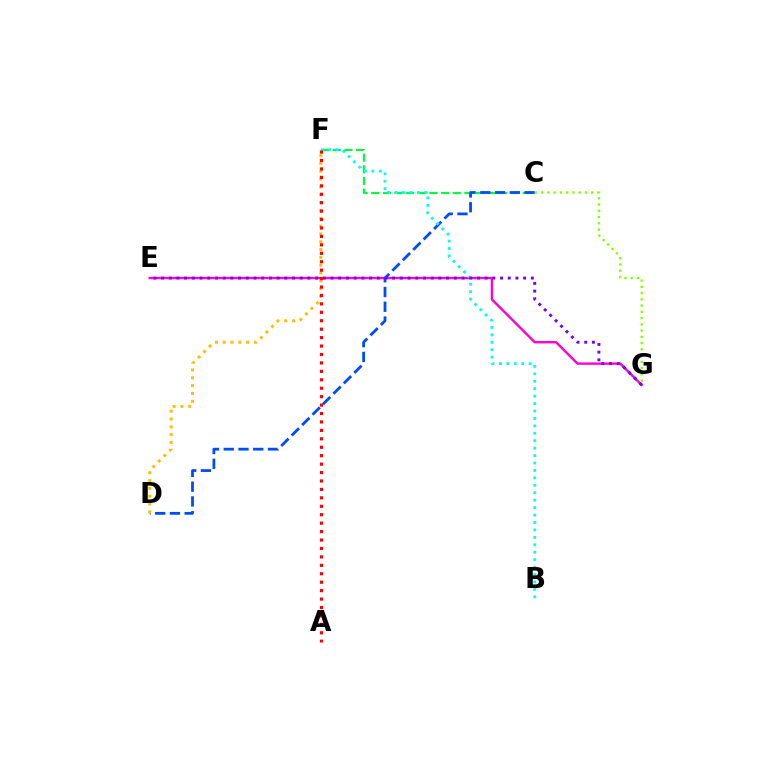{('C', 'F'): [{'color': '#00ff39', 'line_style': 'dashed', 'thickness': 1.58}], ('E', 'G'): [{'color': '#ff00cf', 'line_style': 'solid', 'thickness': 1.72}, {'color': '#7200ff', 'line_style': 'dotted', 'thickness': 2.09}], ('C', 'D'): [{'color': '#004bff', 'line_style': 'dashed', 'thickness': 2.0}], ('B', 'F'): [{'color': '#00fff6', 'line_style': 'dotted', 'thickness': 2.02}], ('D', 'F'): [{'color': '#ffbd00', 'line_style': 'dotted', 'thickness': 2.13}], ('C', 'G'): [{'color': '#84ff00', 'line_style': 'dotted', 'thickness': 1.7}], ('A', 'F'): [{'color': '#ff0000', 'line_style': 'dotted', 'thickness': 2.29}]}